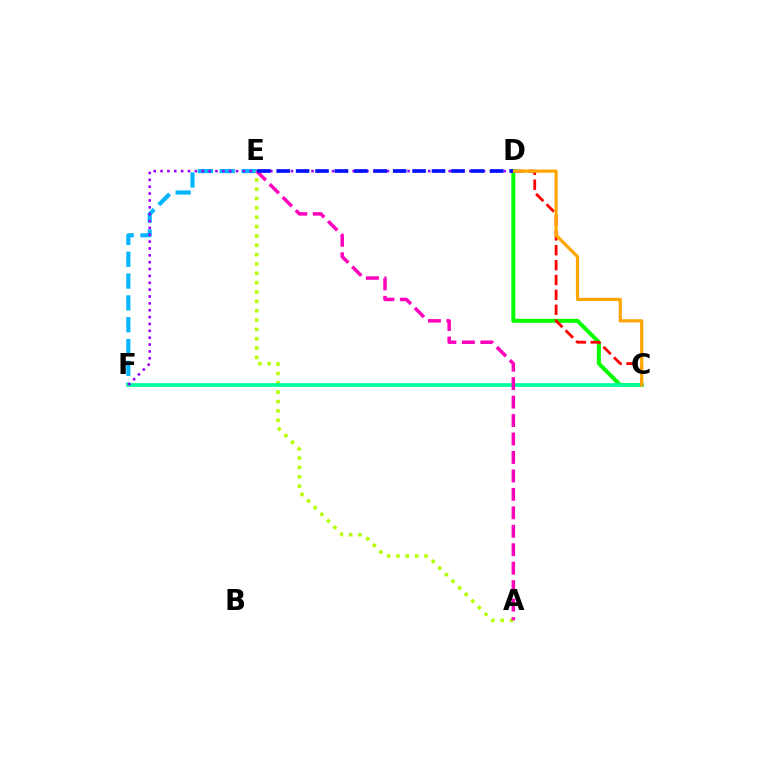{('E', 'F'): [{'color': '#00b5ff', 'line_style': 'dashed', 'thickness': 2.96}], ('A', 'E'): [{'color': '#b3ff00', 'line_style': 'dotted', 'thickness': 2.54}, {'color': '#ff00bd', 'line_style': 'dashed', 'thickness': 2.51}], ('C', 'D'): [{'color': '#08ff00', 'line_style': 'solid', 'thickness': 2.87}, {'color': '#ff0000', 'line_style': 'dashed', 'thickness': 2.02}, {'color': '#ffa500', 'line_style': 'solid', 'thickness': 2.3}], ('C', 'F'): [{'color': '#00ff9d', 'line_style': 'solid', 'thickness': 2.65}], ('D', 'F'): [{'color': '#9b00ff', 'line_style': 'dotted', 'thickness': 1.86}], ('D', 'E'): [{'color': '#0010ff', 'line_style': 'dashed', 'thickness': 2.64}]}